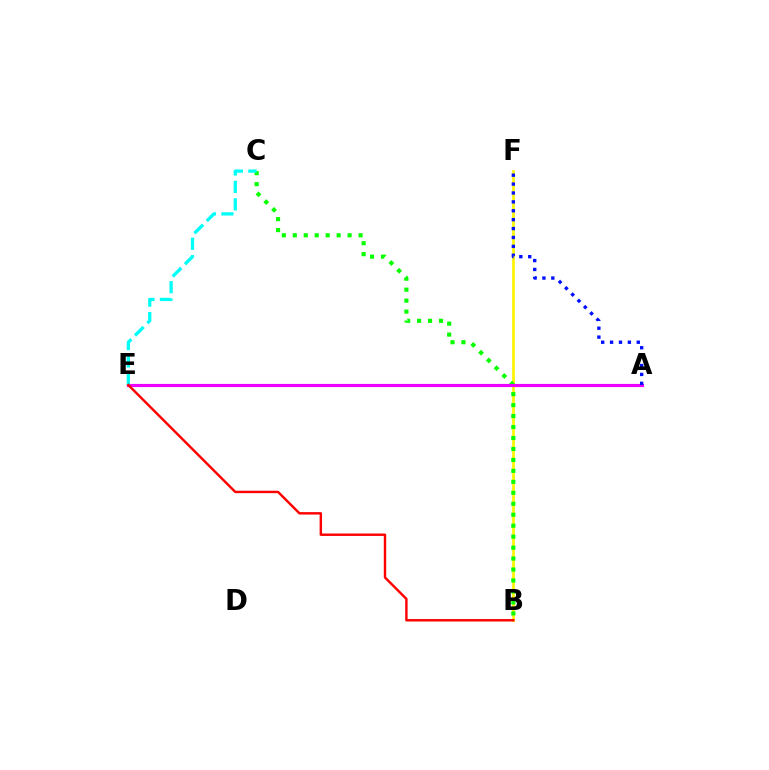{('B', 'F'): [{'color': '#fcf500', 'line_style': 'solid', 'thickness': 1.93}], ('B', 'C'): [{'color': '#08ff00', 'line_style': 'dotted', 'thickness': 2.98}], ('A', 'E'): [{'color': '#ee00ff', 'line_style': 'solid', 'thickness': 2.27}], ('C', 'E'): [{'color': '#00fff6', 'line_style': 'dashed', 'thickness': 2.37}], ('A', 'F'): [{'color': '#0010ff', 'line_style': 'dotted', 'thickness': 2.42}], ('B', 'E'): [{'color': '#ff0000', 'line_style': 'solid', 'thickness': 1.74}]}